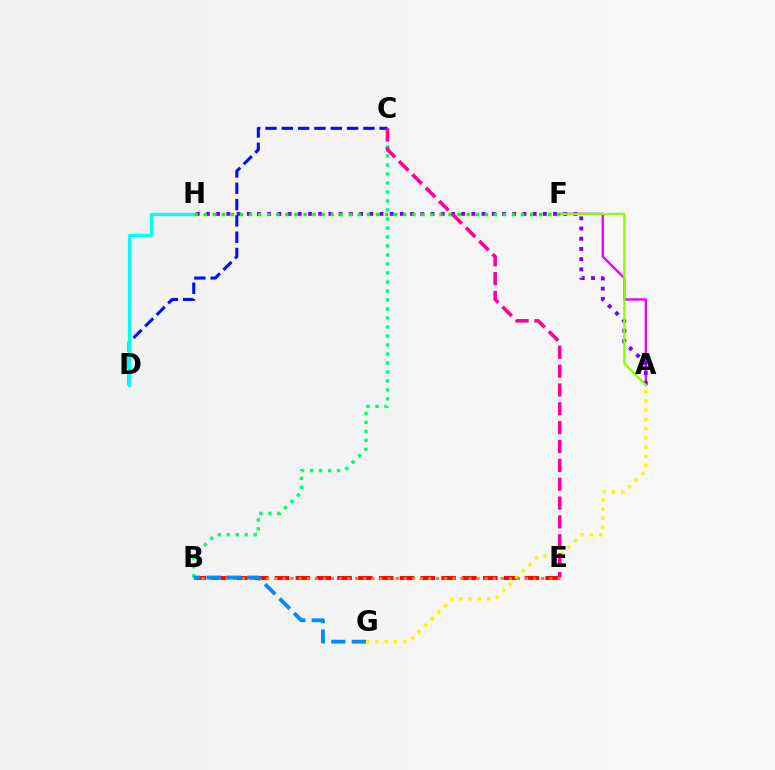{('B', 'E'): [{'color': '#ff0000', 'line_style': 'dashed', 'thickness': 2.83}, {'color': '#ff7c00', 'line_style': 'dotted', 'thickness': 2.2}], ('A', 'F'): [{'color': '#ee00ff', 'line_style': 'solid', 'thickness': 1.71}, {'color': '#84ff00', 'line_style': 'solid', 'thickness': 1.56}], ('A', 'H'): [{'color': '#7200ff', 'line_style': 'dotted', 'thickness': 2.77}], ('B', 'C'): [{'color': '#00ff74', 'line_style': 'dotted', 'thickness': 2.44}], ('C', 'D'): [{'color': '#0010ff', 'line_style': 'dashed', 'thickness': 2.22}], ('A', 'G'): [{'color': '#fcf500', 'line_style': 'dotted', 'thickness': 2.51}], ('C', 'E'): [{'color': '#ff0094', 'line_style': 'dashed', 'thickness': 2.56}], ('D', 'H'): [{'color': '#00fff6', 'line_style': 'solid', 'thickness': 2.34}], ('B', 'G'): [{'color': '#008cff', 'line_style': 'dashed', 'thickness': 2.78}], ('F', 'H'): [{'color': '#08ff00', 'line_style': 'dotted', 'thickness': 2.46}]}